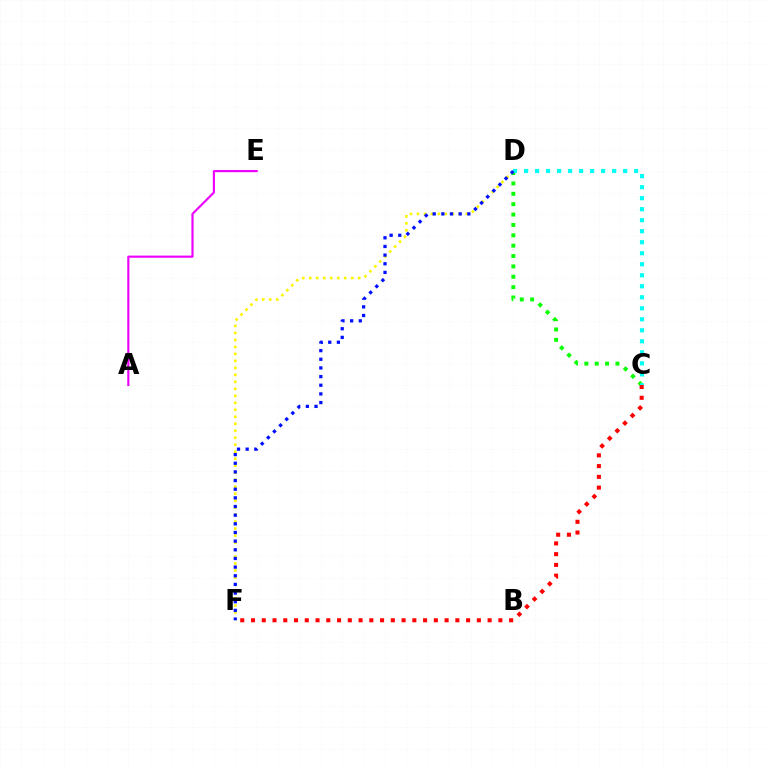{('D', 'F'): [{'color': '#fcf500', 'line_style': 'dotted', 'thickness': 1.9}, {'color': '#0010ff', 'line_style': 'dotted', 'thickness': 2.35}], ('C', 'D'): [{'color': '#08ff00', 'line_style': 'dotted', 'thickness': 2.82}, {'color': '#00fff6', 'line_style': 'dotted', 'thickness': 2.99}], ('A', 'E'): [{'color': '#ee00ff', 'line_style': 'solid', 'thickness': 1.55}], ('C', 'F'): [{'color': '#ff0000', 'line_style': 'dotted', 'thickness': 2.92}]}